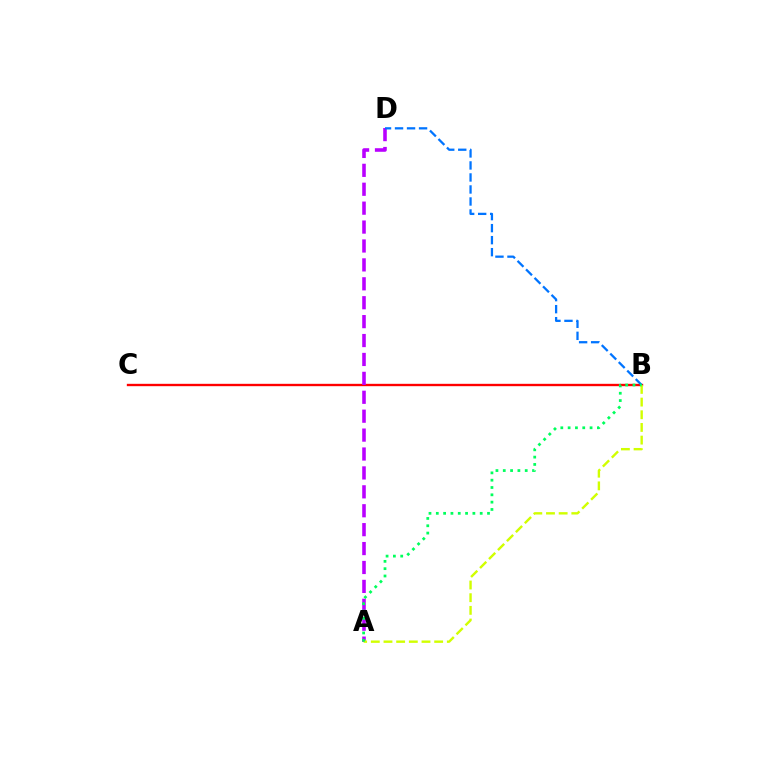{('B', 'C'): [{'color': '#ff0000', 'line_style': 'solid', 'thickness': 1.7}], ('A', 'D'): [{'color': '#b900ff', 'line_style': 'dashed', 'thickness': 2.57}], ('B', 'D'): [{'color': '#0074ff', 'line_style': 'dashed', 'thickness': 1.63}], ('A', 'B'): [{'color': '#d1ff00', 'line_style': 'dashed', 'thickness': 1.72}, {'color': '#00ff5c', 'line_style': 'dotted', 'thickness': 1.99}]}